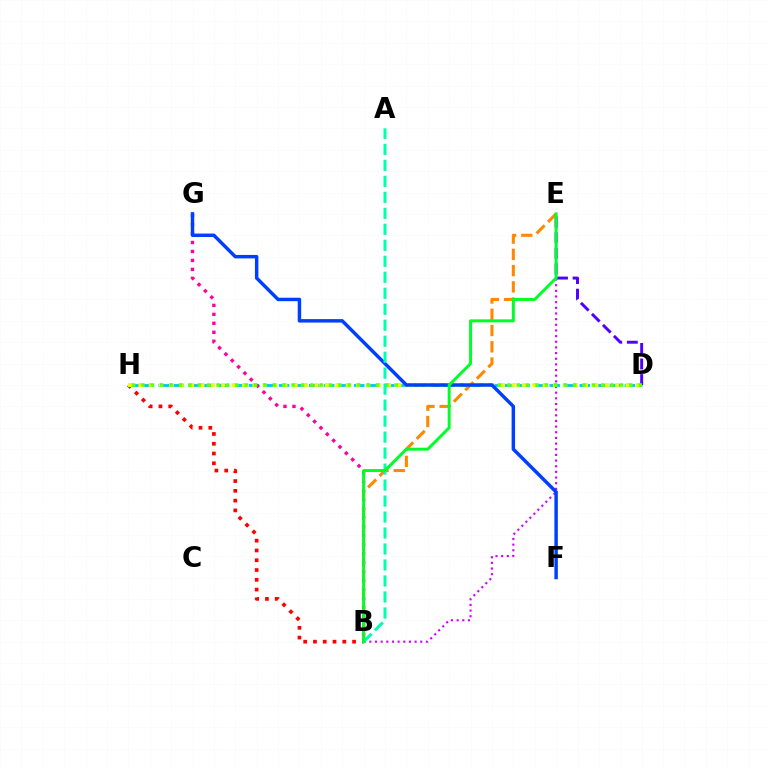{('B', 'E'): [{'color': '#d600ff', 'line_style': 'dotted', 'thickness': 1.54}, {'color': '#ff8800', 'line_style': 'dashed', 'thickness': 2.21}, {'color': '#00ff27', 'line_style': 'solid', 'thickness': 2.14}], ('D', 'H'): [{'color': '#00c7ff', 'line_style': 'dashed', 'thickness': 2.04}, {'color': '#eeff00', 'line_style': 'dotted', 'thickness': 2.82}, {'color': '#66ff00', 'line_style': 'dotted', 'thickness': 2.55}], ('B', 'G'): [{'color': '#ff00a0', 'line_style': 'dotted', 'thickness': 2.44}], ('D', 'E'): [{'color': '#4f00ff', 'line_style': 'dashed', 'thickness': 2.11}], ('B', 'H'): [{'color': '#ff0000', 'line_style': 'dotted', 'thickness': 2.66}], ('F', 'G'): [{'color': '#003fff', 'line_style': 'solid', 'thickness': 2.49}], ('A', 'B'): [{'color': '#00ffaf', 'line_style': 'dashed', 'thickness': 2.17}]}